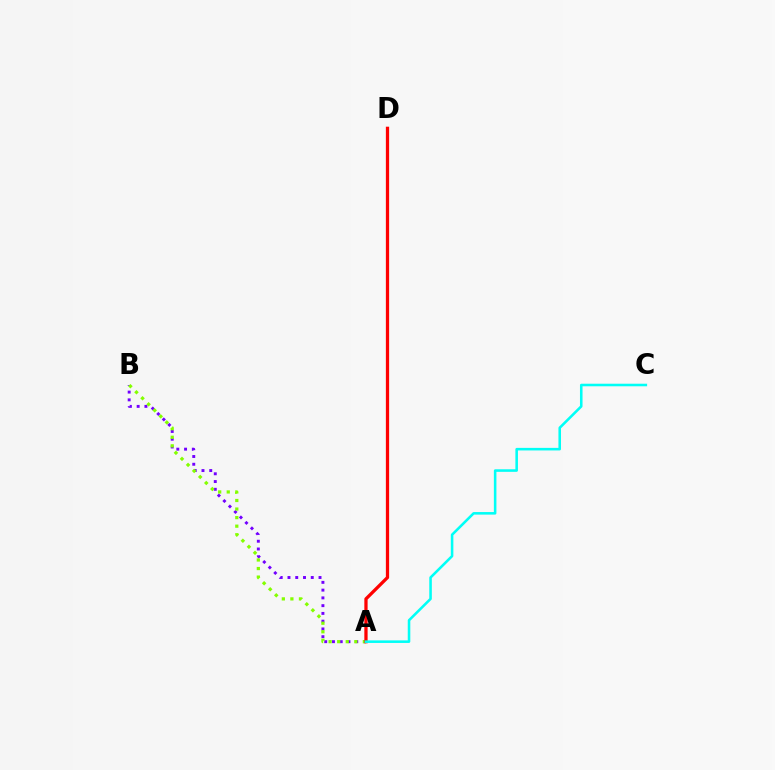{('A', 'B'): [{'color': '#7200ff', 'line_style': 'dotted', 'thickness': 2.11}, {'color': '#84ff00', 'line_style': 'dotted', 'thickness': 2.32}], ('A', 'D'): [{'color': '#ff0000', 'line_style': 'solid', 'thickness': 2.35}], ('A', 'C'): [{'color': '#00fff6', 'line_style': 'solid', 'thickness': 1.84}]}